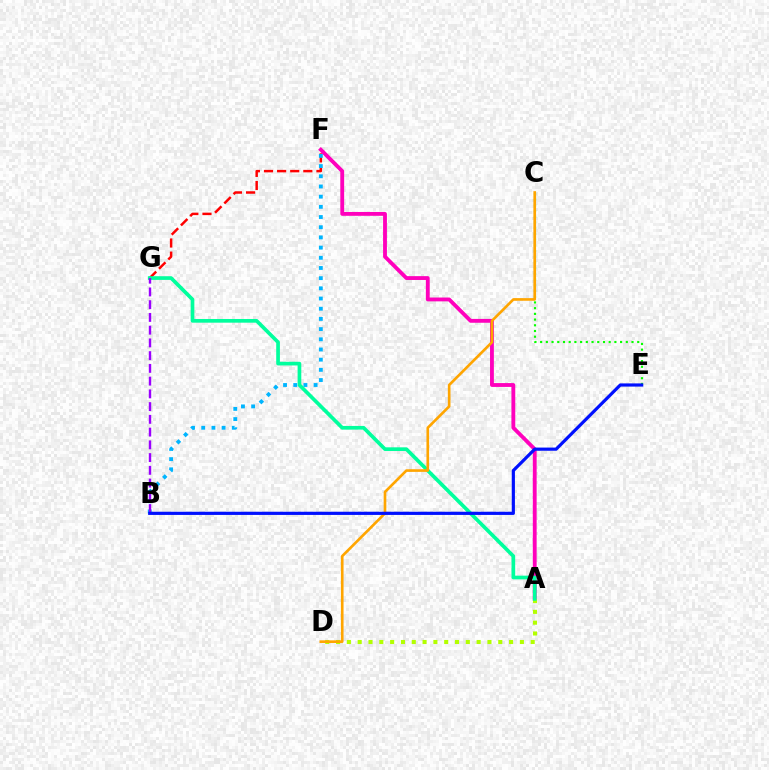{('F', 'G'): [{'color': '#ff0000', 'line_style': 'dashed', 'thickness': 1.78}], ('A', 'F'): [{'color': '#ff00bd', 'line_style': 'solid', 'thickness': 2.77}], ('C', 'E'): [{'color': '#08ff00', 'line_style': 'dotted', 'thickness': 1.55}], ('B', 'F'): [{'color': '#00b5ff', 'line_style': 'dotted', 'thickness': 2.77}], ('A', 'D'): [{'color': '#b3ff00', 'line_style': 'dotted', 'thickness': 2.94}], ('A', 'G'): [{'color': '#00ff9d', 'line_style': 'solid', 'thickness': 2.65}], ('B', 'G'): [{'color': '#9b00ff', 'line_style': 'dashed', 'thickness': 1.73}], ('C', 'D'): [{'color': '#ffa500', 'line_style': 'solid', 'thickness': 1.91}], ('B', 'E'): [{'color': '#0010ff', 'line_style': 'solid', 'thickness': 2.29}]}